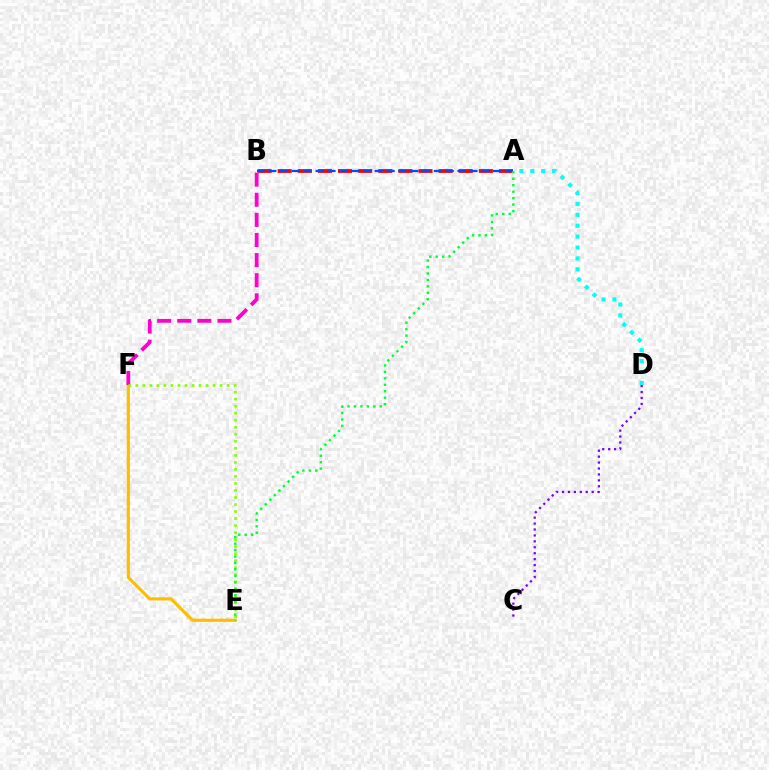{('A', 'B'): [{'color': '#ff0000', 'line_style': 'dashed', 'thickness': 2.73}, {'color': '#004bff', 'line_style': 'dashed', 'thickness': 1.61}], ('E', 'F'): [{'color': '#ffbd00', 'line_style': 'solid', 'thickness': 2.28}, {'color': '#84ff00', 'line_style': 'dotted', 'thickness': 1.91}], ('B', 'F'): [{'color': '#ff00cf', 'line_style': 'dashed', 'thickness': 2.73}], ('C', 'D'): [{'color': '#7200ff', 'line_style': 'dotted', 'thickness': 1.61}], ('A', 'E'): [{'color': '#00ff39', 'line_style': 'dotted', 'thickness': 1.75}], ('A', 'D'): [{'color': '#00fff6', 'line_style': 'dotted', 'thickness': 2.96}]}